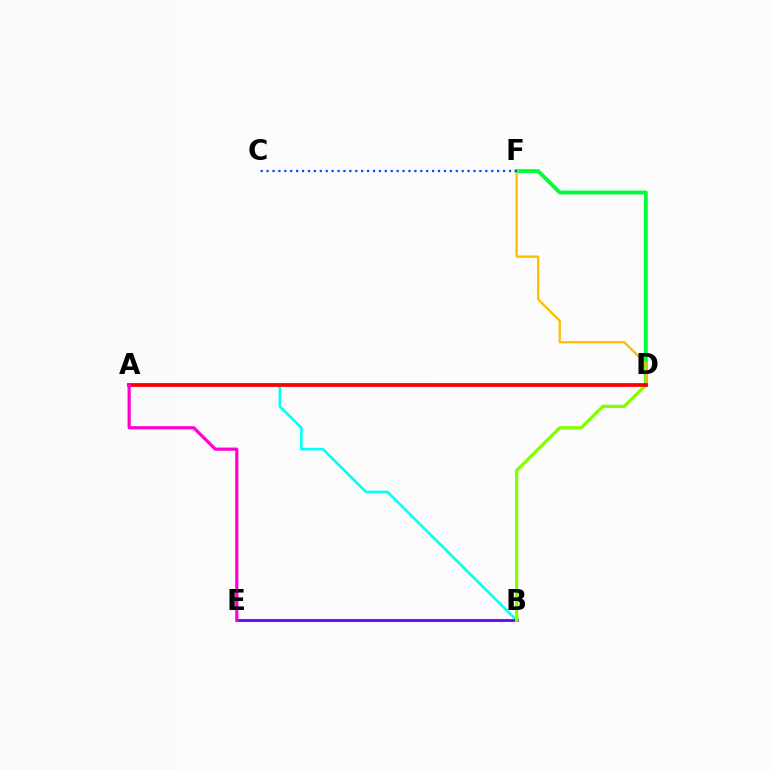{('D', 'F'): [{'color': '#00ff39', 'line_style': 'solid', 'thickness': 2.8}, {'color': '#ffbd00', 'line_style': 'solid', 'thickness': 1.67}], ('A', 'B'): [{'color': '#00fff6', 'line_style': 'solid', 'thickness': 1.86}], ('C', 'F'): [{'color': '#004bff', 'line_style': 'dotted', 'thickness': 1.61}], ('B', 'E'): [{'color': '#7200ff', 'line_style': 'solid', 'thickness': 2.06}], ('B', 'D'): [{'color': '#84ff00', 'line_style': 'solid', 'thickness': 2.35}], ('A', 'D'): [{'color': '#ff0000', 'line_style': 'solid', 'thickness': 2.72}], ('A', 'E'): [{'color': '#ff00cf', 'line_style': 'solid', 'thickness': 2.3}]}